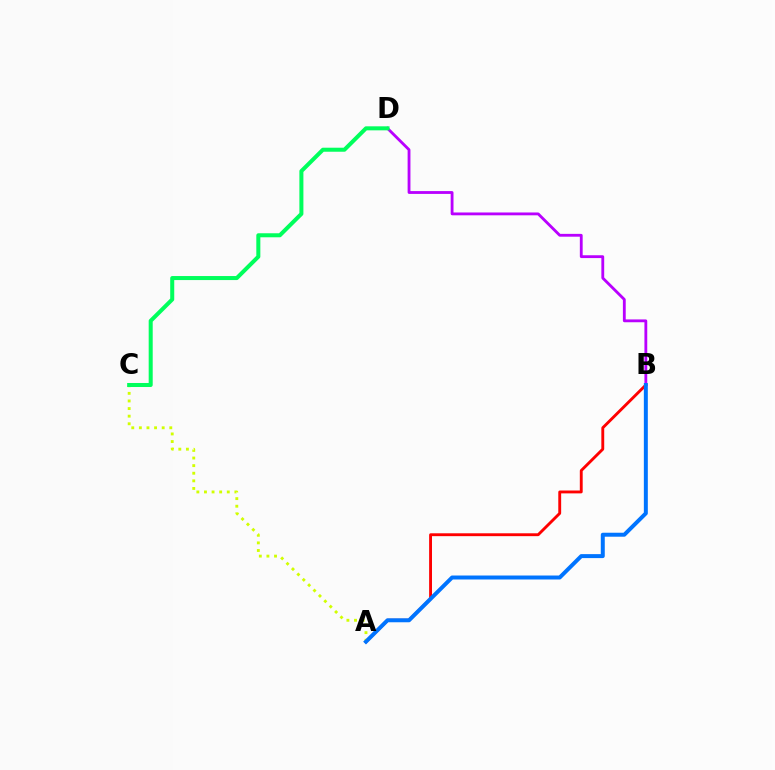{('A', 'B'): [{'color': '#ff0000', 'line_style': 'solid', 'thickness': 2.07}, {'color': '#0074ff', 'line_style': 'solid', 'thickness': 2.86}], ('B', 'D'): [{'color': '#b900ff', 'line_style': 'solid', 'thickness': 2.03}], ('A', 'C'): [{'color': '#d1ff00', 'line_style': 'dotted', 'thickness': 2.07}], ('C', 'D'): [{'color': '#00ff5c', 'line_style': 'solid', 'thickness': 2.9}]}